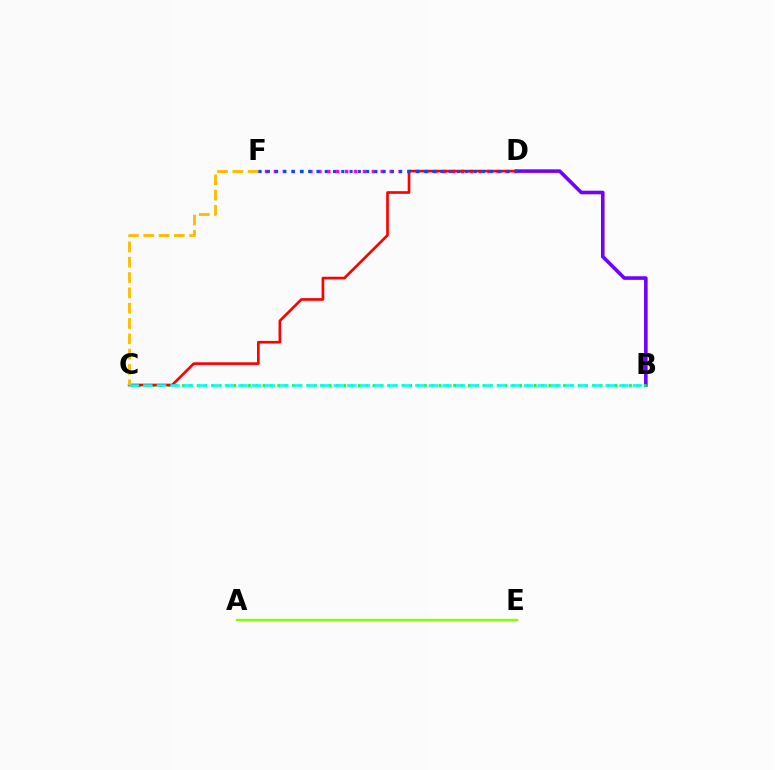{('D', 'F'): [{'color': '#ff00cf', 'line_style': 'dotted', 'thickness': 2.42}, {'color': '#004bff', 'line_style': 'dotted', 'thickness': 2.25}], ('A', 'E'): [{'color': '#84ff00', 'line_style': 'solid', 'thickness': 1.68}], ('B', 'D'): [{'color': '#7200ff', 'line_style': 'solid', 'thickness': 2.59}], ('B', 'C'): [{'color': '#00ff39', 'line_style': 'dotted', 'thickness': 1.99}, {'color': '#00fff6', 'line_style': 'dashed', 'thickness': 1.85}], ('C', 'D'): [{'color': '#ff0000', 'line_style': 'solid', 'thickness': 1.91}], ('C', 'F'): [{'color': '#ffbd00', 'line_style': 'dashed', 'thickness': 2.08}]}